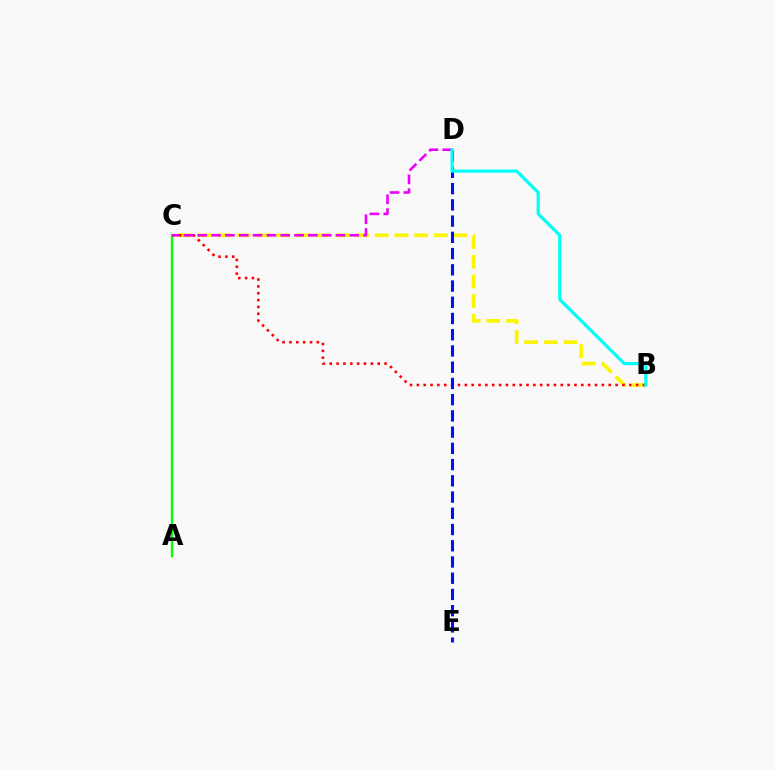{('B', 'C'): [{'color': '#fcf500', 'line_style': 'dashed', 'thickness': 2.68}, {'color': '#ff0000', 'line_style': 'dotted', 'thickness': 1.86}], ('A', 'C'): [{'color': '#08ff00', 'line_style': 'solid', 'thickness': 1.71}], ('C', 'D'): [{'color': '#ee00ff', 'line_style': 'dashed', 'thickness': 1.88}], ('D', 'E'): [{'color': '#0010ff', 'line_style': 'dashed', 'thickness': 2.21}], ('B', 'D'): [{'color': '#00fff6', 'line_style': 'solid', 'thickness': 2.27}]}